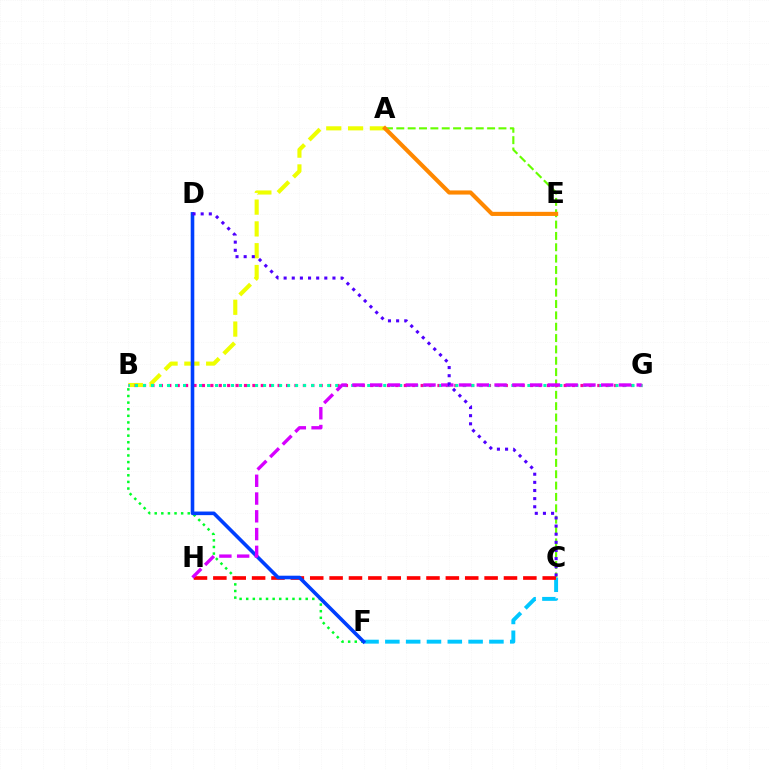{('C', 'F'): [{'color': '#00c7ff', 'line_style': 'dashed', 'thickness': 2.83}], ('A', 'C'): [{'color': '#66ff00', 'line_style': 'dashed', 'thickness': 1.54}], ('A', 'B'): [{'color': '#eeff00', 'line_style': 'dashed', 'thickness': 2.96}], ('B', 'G'): [{'color': '#ff00a0', 'line_style': 'dotted', 'thickness': 2.29}, {'color': '#00ffaf', 'line_style': 'dotted', 'thickness': 2.18}], ('B', 'F'): [{'color': '#00ff27', 'line_style': 'dotted', 'thickness': 1.8}], ('A', 'E'): [{'color': '#ff8800', 'line_style': 'solid', 'thickness': 2.97}], ('C', 'H'): [{'color': '#ff0000', 'line_style': 'dashed', 'thickness': 2.63}], ('D', 'F'): [{'color': '#003fff', 'line_style': 'solid', 'thickness': 2.59}], ('G', 'H'): [{'color': '#d600ff', 'line_style': 'dashed', 'thickness': 2.41}], ('C', 'D'): [{'color': '#4f00ff', 'line_style': 'dotted', 'thickness': 2.21}]}